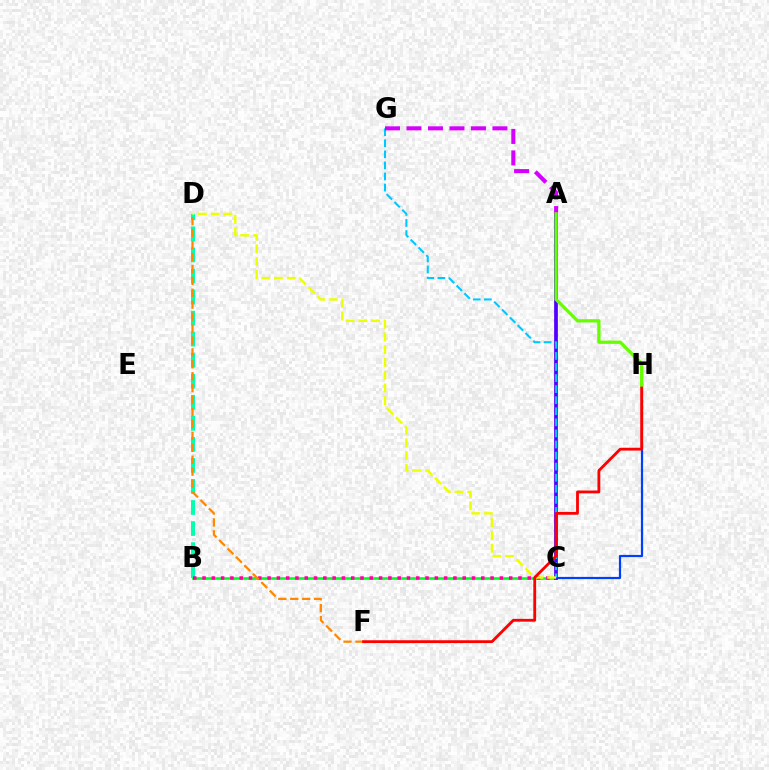{('B', 'C'): [{'color': '#00ff27', 'line_style': 'solid', 'thickness': 1.9}, {'color': '#ff00a0', 'line_style': 'dotted', 'thickness': 2.52}], ('B', 'D'): [{'color': '#00ffaf', 'line_style': 'dashed', 'thickness': 2.86}], ('C', 'H'): [{'color': '#003fff', 'line_style': 'solid', 'thickness': 1.59}], ('A', 'C'): [{'color': '#4f00ff', 'line_style': 'solid', 'thickness': 2.68}], ('D', 'F'): [{'color': '#ff8800', 'line_style': 'dashed', 'thickness': 1.62}], ('C', 'G'): [{'color': '#00c7ff', 'line_style': 'dashed', 'thickness': 1.5}], ('A', 'G'): [{'color': '#d600ff', 'line_style': 'dashed', 'thickness': 2.92}], ('C', 'D'): [{'color': '#eeff00', 'line_style': 'dashed', 'thickness': 1.73}], ('F', 'H'): [{'color': '#ff0000', 'line_style': 'solid', 'thickness': 2.04}], ('A', 'H'): [{'color': '#66ff00', 'line_style': 'solid', 'thickness': 2.36}]}